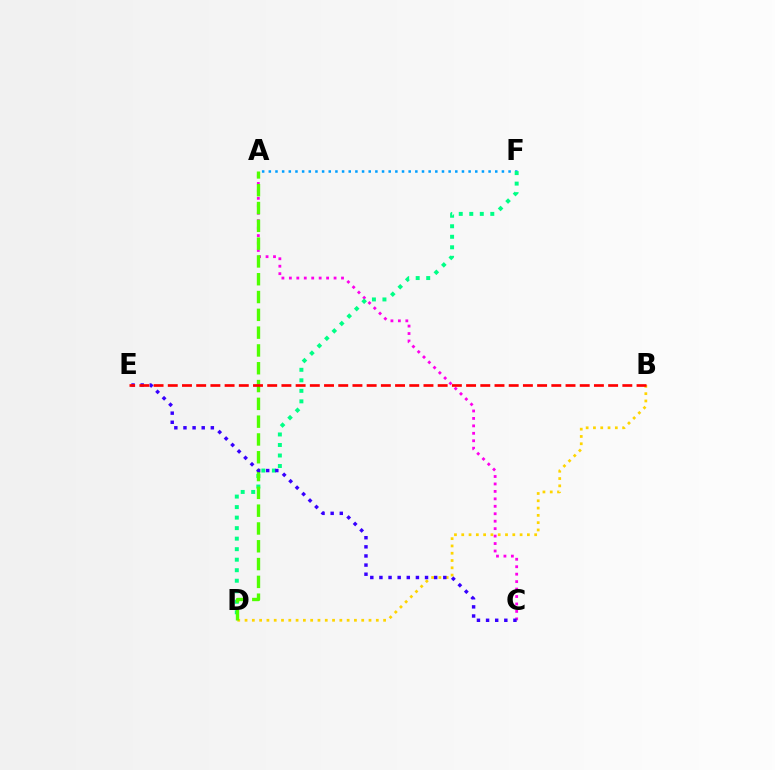{('A', 'F'): [{'color': '#009eff', 'line_style': 'dotted', 'thickness': 1.81}], ('A', 'C'): [{'color': '#ff00ed', 'line_style': 'dotted', 'thickness': 2.02}], ('D', 'F'): [{'color': '#00ff86', 'line_style': 'dotted', 'thickness': 2.86}], ('B', 'D'): [{'color': '#ffd500', 'line_style': 'dotted', 'thickness': 1.98}], ('A', 'D'): [{'color': '#4fff00', 'line_style': 'dashed', 'thickness': 2.42}], ('C', 'E'): [{'color': '#3700ff', 'line_style': 'dotted', 'thickness': 2.48}], ('B', 'E'): [{'color': '#ff0000', 'line_style': 'dashed', 'thickness': 1.93}]}